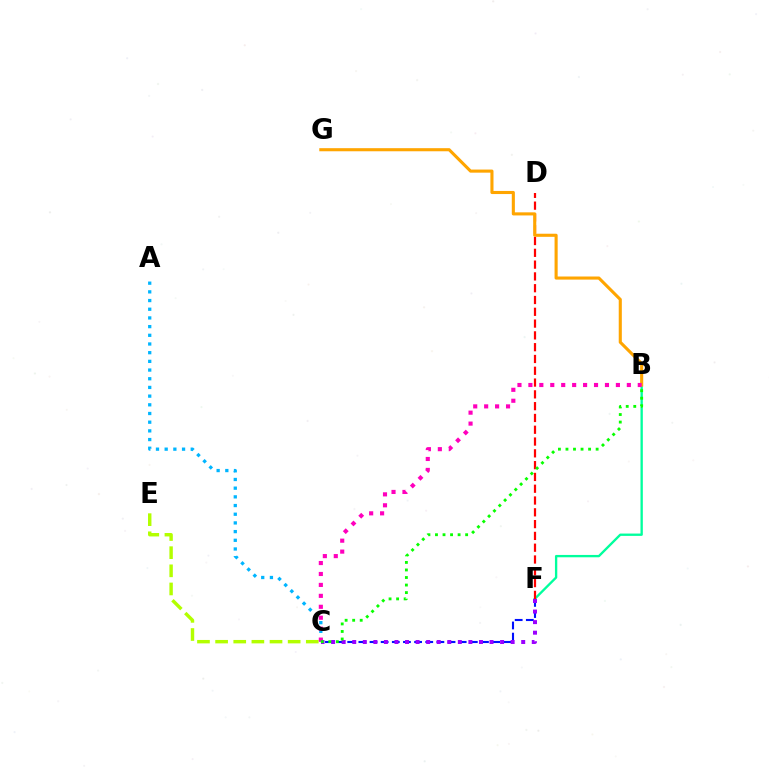{('B', 'F'): [{'color': '#00ff9d', 'line_style': 'solid', 'thickness': 1.68}], ('C', 'F'): [{'color': '#0010ff', 'line_style': 'dashed', 'thickness': 1.51}, {'color': '#9b00ff', 'line_style': 'dotted', 'thickness': 2.87}], ('C', 'E'): [{'color': '#b3ff00', 'line_style': 'dashed', 'thickness': 2.46}], ('A', 'C'): [{'color': '#00b5ff', 'line_style': 'dotted', 'thickness': 2.36}], ('D', 'F'): [{'color': '#ff0000', 'line_style': 'dashed', 'thickness': 1.6}], ('B', 'G'): [{'color': '#ffa500', 'line_style': 'solid', 'thickness': 2.23}], ('B', 'C'): [{'color': '#ff00bd', 'line_style': 'dotted', 'thickness': 2.97}, {'color': '#08ff00', 'line_style': 'dotted', 'thickness': 2.05}]}